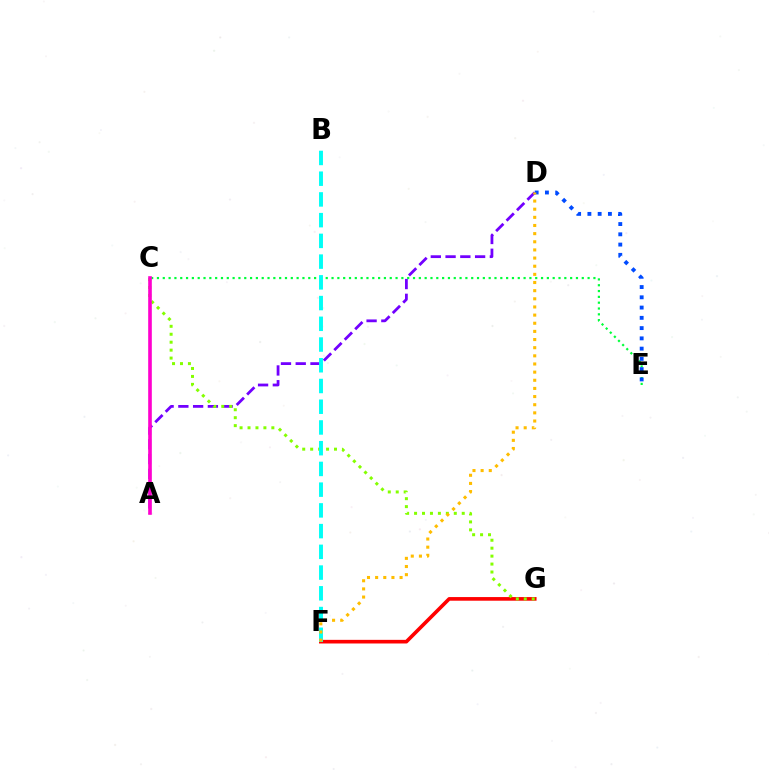{('F', 'G'): [{'color': '#ff0000', 'line_style': 'solid', 'thickness': 2.62}], ('C', 'E'): [{'color': '#00ff39', 'line_style': 'dotted', 'thickness': 1.58}], ('A', 'D'): [{'color': '#7200ff', 'line_style': 'dashed', 'thickness': 2.01}], ('C', 'G'): [{'color': '#84ff00', 'line_style': 'dotted', 'thickness': 2.16}], ('A', 'C'): [{'color': '#ff00cf', 'line_style': 'solid', 'thickness': 2.61}], ('B', 'F'): [{'color': '#00fff6', 'line_style': 'dashed', 'thickness': 2.82}], ('D', 'E'): [{'color': '#004bff', 'line_style': 'dotted', 'thickness': 2.79}], ('D', 'F'): [{'color': '#ffbd00', 'line_style': 'dotted', 'thickness': 2.21}]}